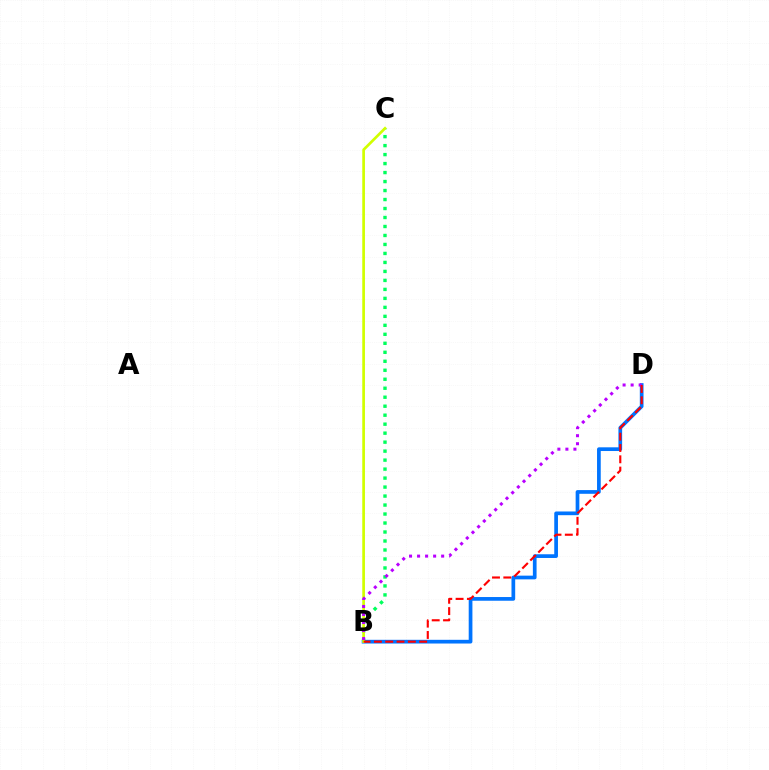{('B', 'D'): [{'color': '#0074ff', 'line_style': 'solid', 'thickness': 2.67}, {'color': '#b900ff', 'line_style': 'dotted', 'thickness': 2.18}, {'color': '#ff0000', 'line_style': 'dashed', 'thickness': 1.54}], ('B', 'C'): [{'color': '#00ff5c', 'line_style': 'dotted', 'thickness': 2.44}, {'color': '#d1ff00', 'line_style': 'solid', 'thickness': 1.94}]}